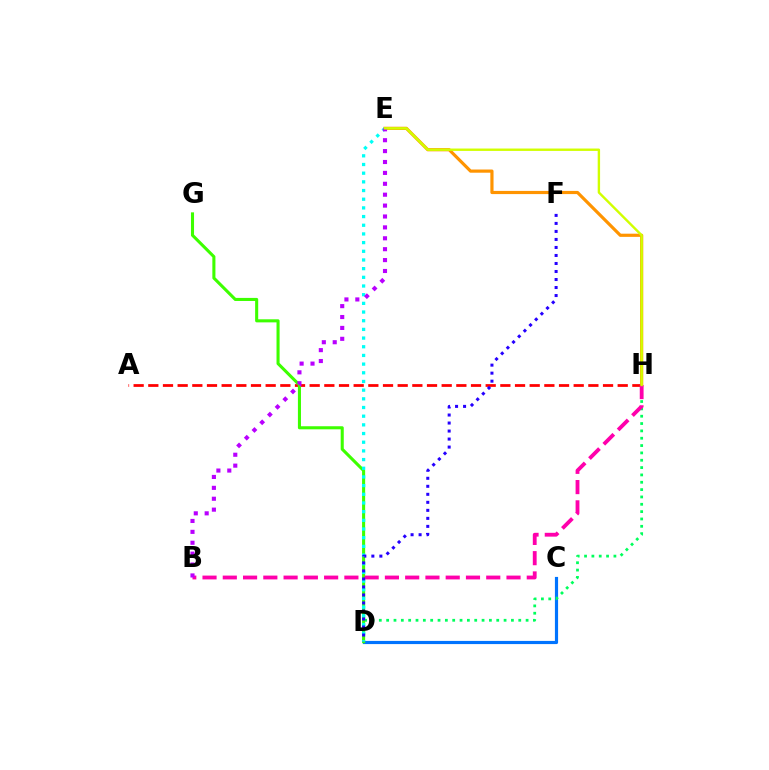{('C', 'D'): [{'color': '#0074ff', 'line_style': 'solid', 'thickness': 2.29}], ('D', 'H'): [{'color': '#00ff5c', 'line_style': 'dotted', 'thickness': 1.99}], ('A', 'H'): [{'color': '#ff0000', 'line_style': 'dashed', 'thickness': 1.99}], ('D', 'G'): [{'color': '#3dff00', 'line_style': 'solid', 'thickness': 2.21}], ('E', 'H'): [{'color': '#ff9400', 'line_style': 'solid', 'thickness': 2.29}, {'color': '#d1ff00', 'line_style': 'solid', 'thickness': 1.72}], ('D', 'E'): [{'color': '#00fff6', 'line_style': 'dotted', 'thickness': 2.36}], ('B', 'H'): [{'color': '#ff00ac', 'line_style': 'dashed', 'thickness': 2.75}], ('B', 'E'): [{'color': '#b900ff', 'line_style': 'dotted', 'thickness': 2.96}], ('D', 'F'): [{'color': '#2500ff', 'line_style': 'dotted', 'thickness': 2.18}]}